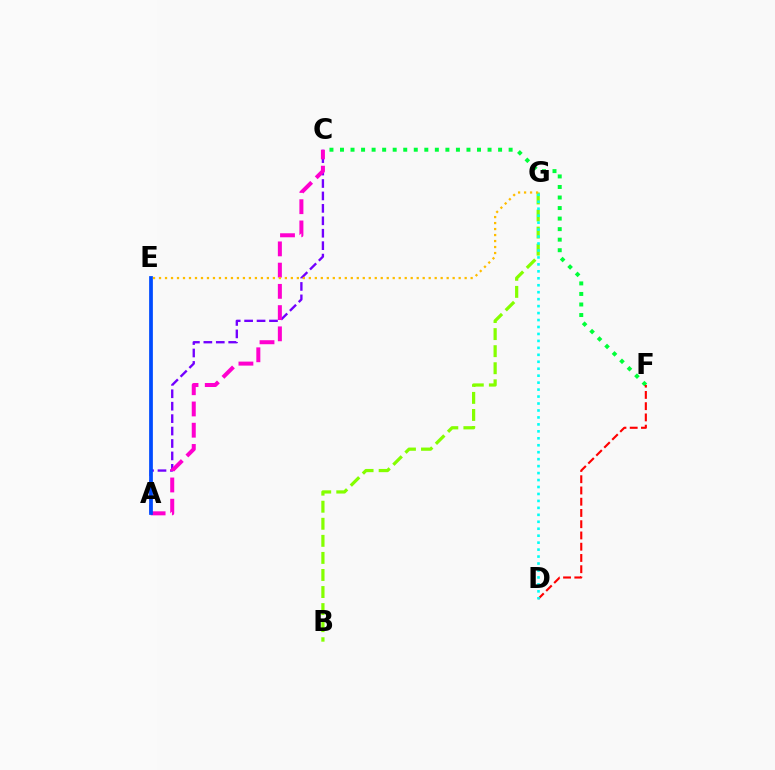{('C', 'F'): [{'color': '#00ff39', 'line_style': 'dotted', 'thickness': 2.86}], ('B', 'G'): [{'color': '#84ff00', 'line_style': 'dashed', 'thickness': 2.32}], ('A', 'C'): [{'color': '#7200ff', 'line_style': 'dashed', 'thickness': 1.69}, {'color': '#ff00cf', 'line_style': 'dashed', 'thickness': 2.89}], ('D', 'F'): [{'color': '#ff0000', 'line_style': 'dashed', 'thickness': 1.53}], ('A', 'E'): [{'color': '#004bff', 'line_style': 'solid', 'thickness': 2.69}], ('D', 'G'): [{'color': '#00fff6', 'line_style': 'dotted', 'thickness': 1.89}], ('E', 'G'): [{'color': '#ffbd00', 'line_style': 'dotted', 'thickness': 1.63}]}